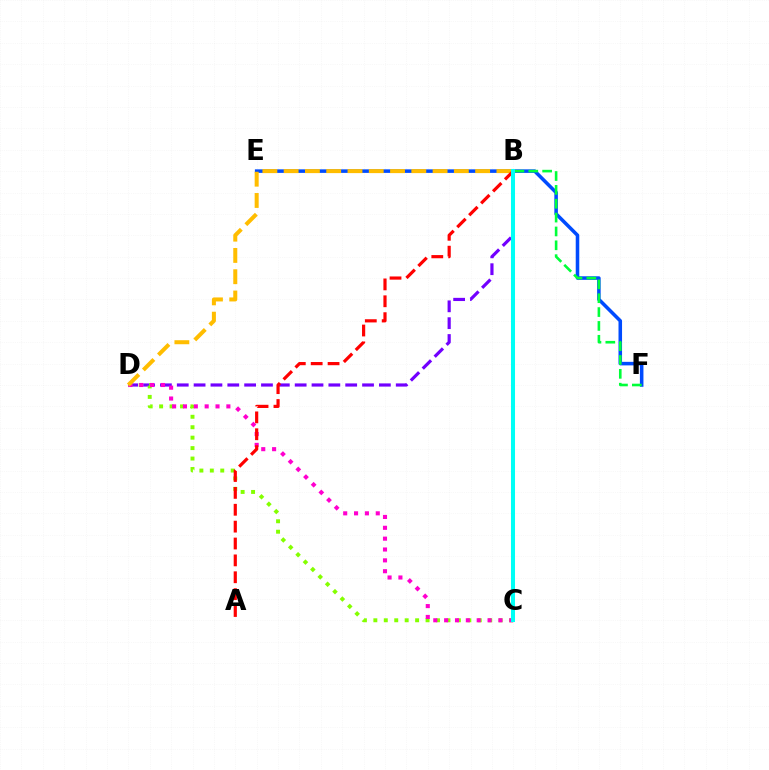{('E', 'F'): [{'color': '#004bff', 'line_style': 'solid', 'thickness': 2.55}], ('B', 'F'): [{'color': '#00ff39', 'line_style': 'dashed', 'thickness': 1.88}], ('B', 'D'): [{'color': '#7200ff', 'line_style': 'dashed', 'thickness': 2.29}, {'color': '#ffbd00', 'line_style': 'dashed', 'thickness': 2.89}], ('C', 'D'): [{'color': '#84ff00', 'line_style': 'dotted', 'thickness': 2.84}, {'color': '#ff00cf', 'line_style': 'dotted', 'thickness': 2.95}], ('A', 'B'): [{'color': '#ff0000', 'line_style': 'dashed', 'thickness': 2.29}], ('B', 'C'): [{'color': '#00fff6', 'line_style': 'solid', 'thickness': 2.9}]}